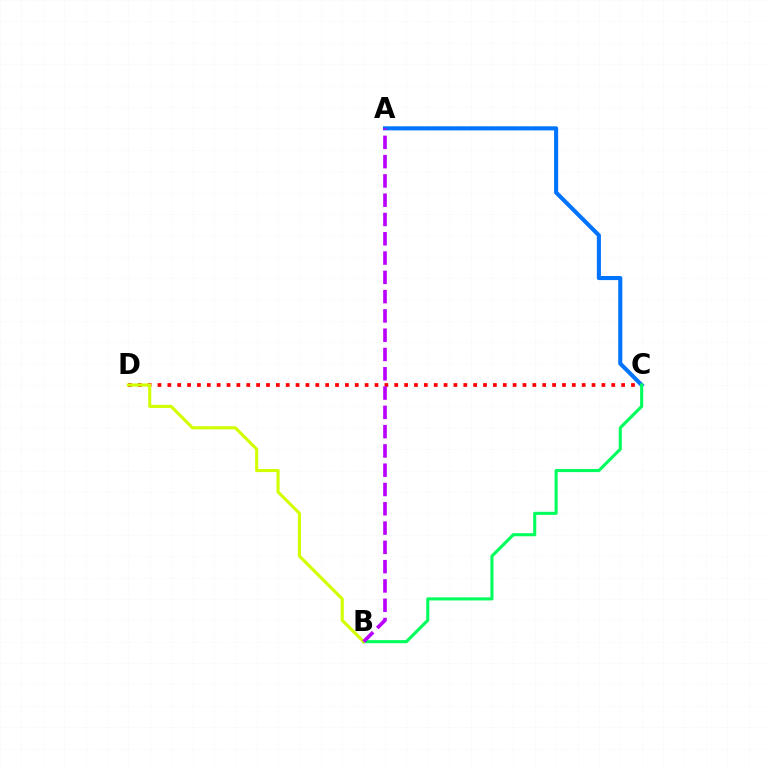{('C', 'D'): [{'color': '#ff0000', 'line_style': 'dotted', 'thickness': 2.68}], ('A', 'C'): [{'color': '#0074ff', 'line_style': 'solid', 'thickness': 2.94}], ('B', 'C'): [{'color': '#00ff5c', 'line_style': 'solid', 'thickness': 2.22}], ('B', 'D'): [{'color': '#d1ff00', 'line_style': 'solid', 'thickness': 2.22}], ('A', 'B'): [{'color': '#b900ff', 'line_style': 'dashed', 'thickness': 2.62}]}